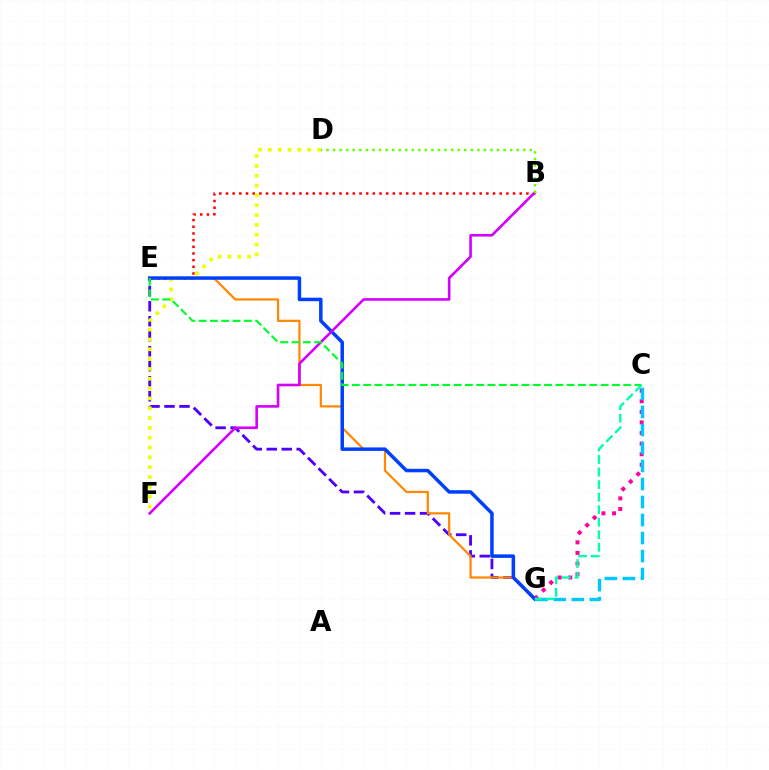{('C', 'G'): [{'color': '#ff00a0', 'line_style': 'dotted', 'thickness': 2.88}, {'color': '#00c7ff', 'line_style': 'dashed', 'thickness': 2.45}, {'color': '#00ffaf', 'line_style': 'dashed', 'thickness': 1.7}], ('B', 'E'): [{'color': '#ff0000', 'line_style': 'dotted', 'thickness': 1.81}], ('E', 'G'): [{'color': '#4f00ff', 'line_style': 'dashed', 'thickness': 2.04}, {'color': '#ff8800', 'line_style': 'solid', 'thickness': 1.59}, {'color': '#003fff', 'line_style': 'solid', 'thickness': 2.52}], ('D', 'F'): [{'color': '#eeff00', 'line_style': 'dotted', 'thickness': 2.67}], ('B', 'F'): [{'color': '#d600ff', 'line_style': 'solid', 'thickness': 1.89}], ('C', 'E'): [{'color': '#00ff27', 'line_style': 'dashed', 'thickness': 1.54}], ('B', 'D'): [{'color': '#66ff00', 'line_style': 'dotted', 'thickness': 1.78}]}